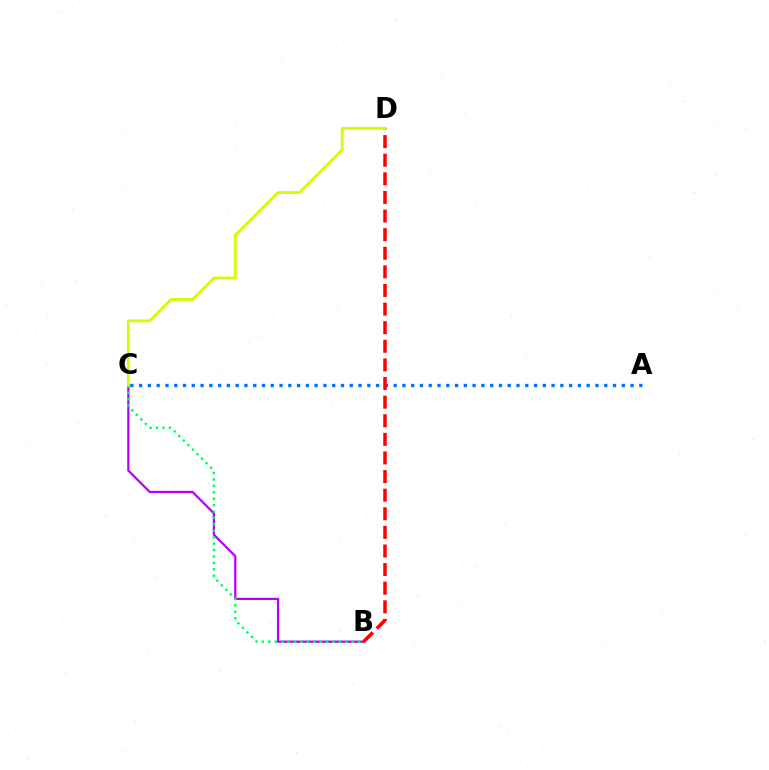{('B', 'C'): [{'color': '#b900ff', 'line_style': 'solid', 'thickness': 1.62}, {'color': '#00ff5c', 'line_style': 'dotted', 'thickness': 1.74}], ('A', 'C'): [{'color': '#0074ff', 'line_style': 'dotted', 'thickness': 2.38}], ('B', 'D'): [{'color': '#ff0000', 'line_style': 'dashed', 'thickness': 2.53}], ('C', 'D'): [{'color': '#d1ff00', 'line_style': 'solid', 'thickness': 2.05}]}